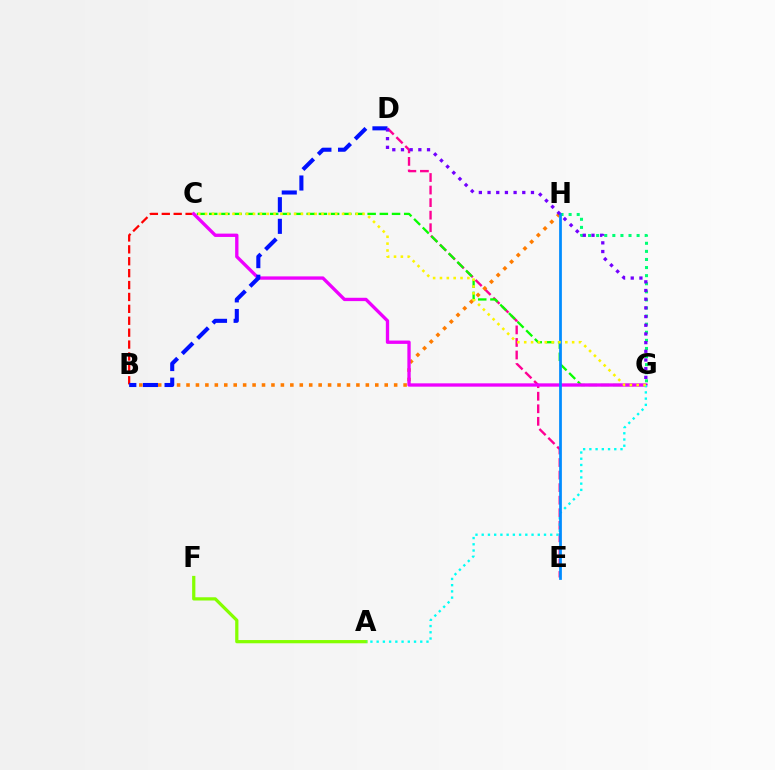{('A', 'F'): [{'color': '#84ff00', 'line_style': 'solid', 'thickness': 2.33}], ('D', 'E'): [{'color': '#ff0094', 'line_style': 'dashed', 'thickness': 1.7}], ('C', 'G'): [{'color': '#08ff00', 'line_style': 'dashed', 'thickness': 1.66}, {'color': '#ee00ff', 'line_style': 'solid', 'thickness': 2.4}, {'color': '#fcf500', 'line_style': 'dotted', 'thickness': 1.86}], ('B', 'H'): [{'color': '#ff7c00', 'line_style': 'dotted', 'thickness': 2.56}], ('B', 'C'): [{'color': '#ff0000', 'line_style': 'dashed', 'thickness': 1.62}], ('A', 'G'): [{'color': '#00fff6', 'line_style': 'dotted', 'thickness': 1.69}], ('G', 'H'): [{'color': '#00ff74', 'line_style': 'dotted', 'thickness': 2.2}], ('E', 'H'): [{'color': '#008cff', 'line_style': 'solid', 'thickness': 1.98}], ('B', 'D'): [{'color': '#0010ff', 'line_style': 'dashed', 'thickness': 2.94}], ('D', 'G'): [{'color': '#7200ff', 'line_style': 'dotted', 'thickness': 2.36}]}